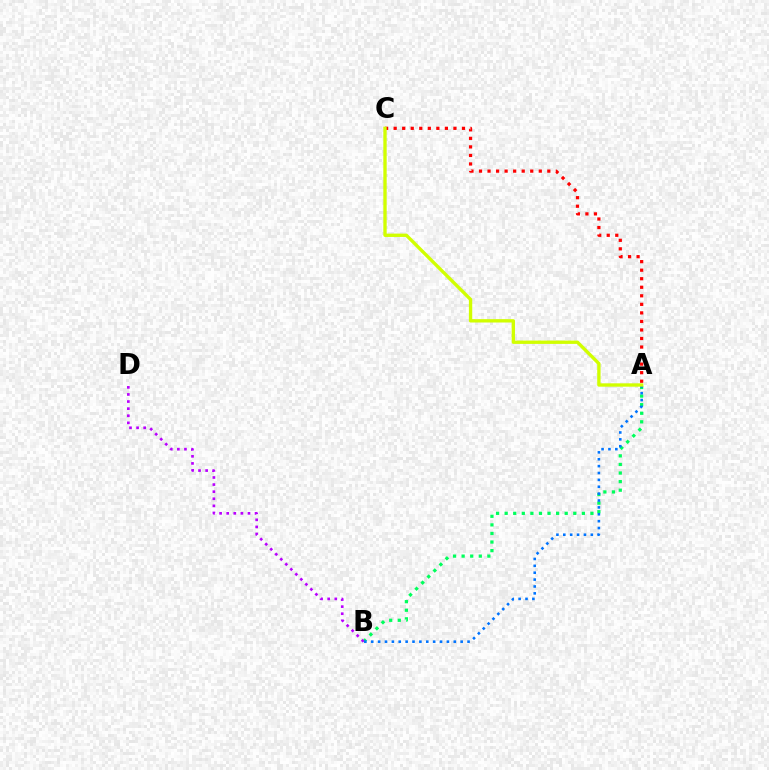{('A', 'B'): [{'color': '#00ff5c', 'line_style': 'dotted', 'thickness': 2.33}, {'color': '#0074ff', 'line_style': 'dotted', 'thickness': 1.87}], ('B', 'D'): [{'color': '#b900ff', 'line_style': 'dotted', 'thickness': 1.93}], ('A', 'C'): [{'color': '#ff0000', 'line_style': 'dotted', 'thickness': 2.32}, {'color': '#d1ff00', 'line_style': 'solid', 'thickness': 2.41}]}